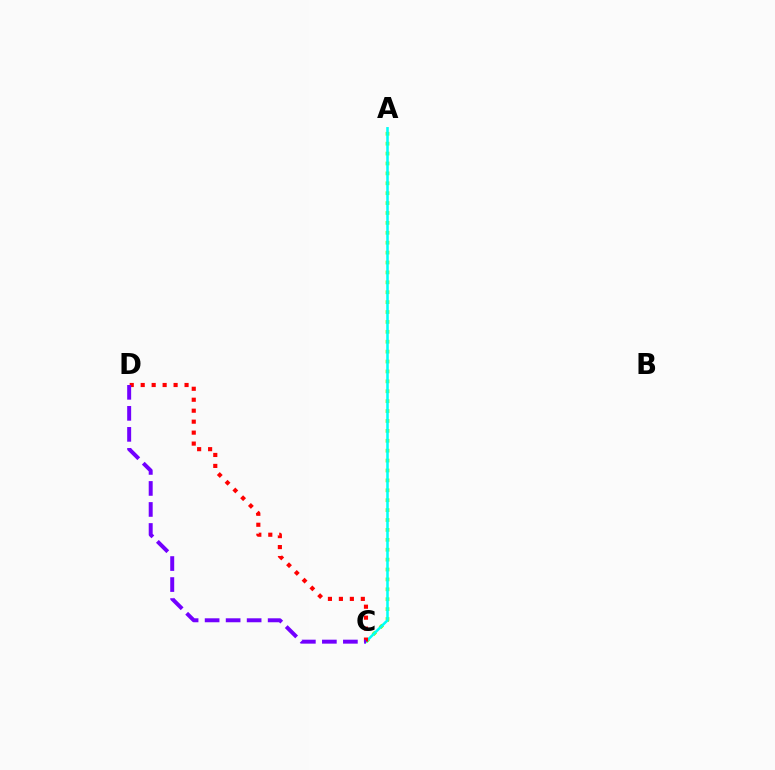{('A', 'C'): [{'color': '#84ff00', 'line_style': 'dotted', 'thickness': 2.69}, {'color': '#00fff6', 'line_style': 'solid', 'thickness': 1.84}], ('C', 'D'): [{'color': '#ff0000', 'line_style': 'dotted', 'thickness': 2.98}, {'color': '#7200ff', 'line_style': 'dashed', 'thickness': 2.85}]}